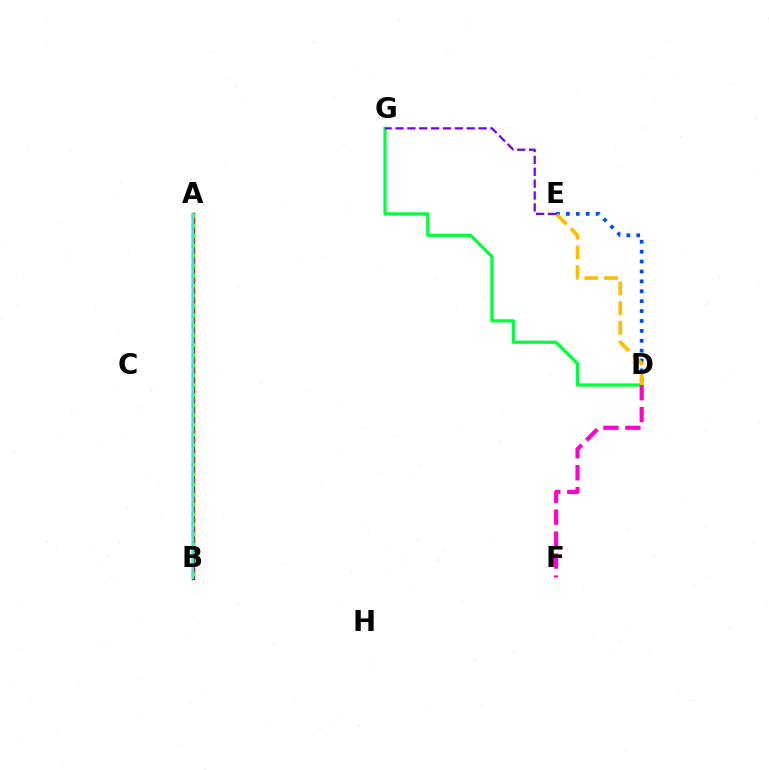{('D', 'E'): [{'color': '#004bff', 'line_style': 'dotted', 'thickness': 2.69}, {'color': '#ffbd00', 'line_style': 'dashed', 'thickness': 2.68}], ('D', 'G'): [{'color': '#00ff39', 'line_style': 'solid', 'thickness': 2.32}], ('A', 'B'): [{'color': '#ff0000', 'line_style': 'solid', 'thickness': 2.45}, {'color': '#84ff00', 'line_style': 'dotted', 'thickness': 2.71}, {'color': '#00fff6', 'line_style': 'solid', 'thickness': 1.66}], ('D', 'F'): [{'color': '#ff00cf', 'line_style': 'dashed', 'thickness': 2.98}], ('E', 'G'): [{'color': '#7200ff', 'line_style': 'dashed', 'thickness': 1.61}]}